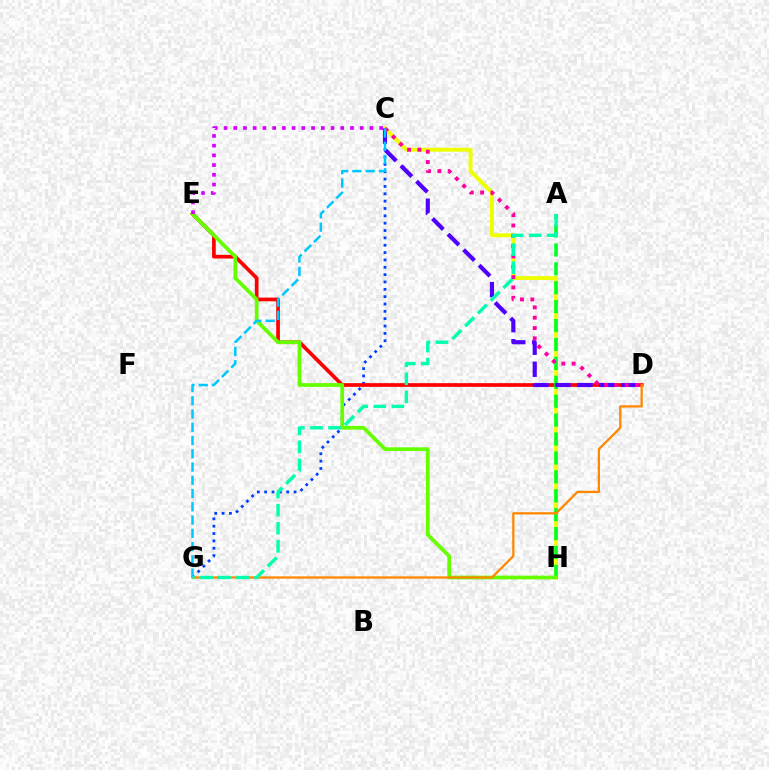{('C', 'G'): [{'color': '#003fff', 'line_style': 'dotted', 'thickness': 2.0}, {'color': '#00c7ff', 'line_style': 'dashed', 'thickness': 1.8}], ('C', 'H'): [{'color': '#eeff00', 'line_style': 'solid', 'thickness': 2.82}], ('D', 'E'): [{'color': '#ff0000', 'line_style': 'solid', 'thickness': 2.67}], ('A', 'H'): [{'color': '#00ff27', 'line_style': 'dashed', 'thickness': 2.57}], ('C', 'D'): [{'color': '#4f00ff', 'line_style': 'dashed', 'thickness': 2.99}, {'color': '#ff00a0', 'line_style': 'dotted', 'thickness': 2.81}], ('E', 'H'): [{'color': '#66ff00', 'line_style': 'solid', 'thickness': 2.69}], ('D', 'G'): [{'color': '#ff8800', 'line_style': 'solid', 'thickness': 1.65}], ('C', 'E'): [{'color': '#d600ff', 'line_style': 'dotted', 'thickness': 2.64}], ('A', 'G'): [{'color': '#00ffaf', 'line_style': 'dashed', 'thickness': 2.45}]}